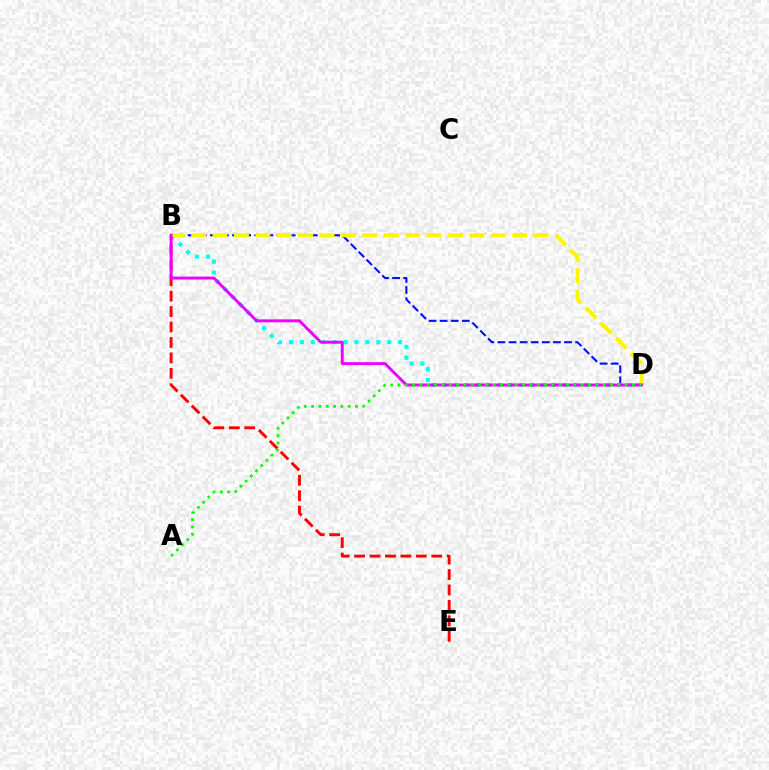{('B', 'D'): [{'color': '#0010ff', 'line_style': 'dashed', 'thickness': 1.51}, {'color': '#00fff6', 'line_style': 'dotted', 'thickness': 2.97}, {'color': '#fcf500', 'line_style': 'dashed', 'thickness': 2.91}, {'color': '#ee00ff', 'line_style': 'solid', 'thickness': 2.11}], ('B', 'E'): [{'color': '#ff0000', 'line_style': 'dashed', 'thickness': 2.1}], ('A', 'D'): [{'color': '#08ff00', 'line_style': 'dotted', 'thickness': 1.99}]}